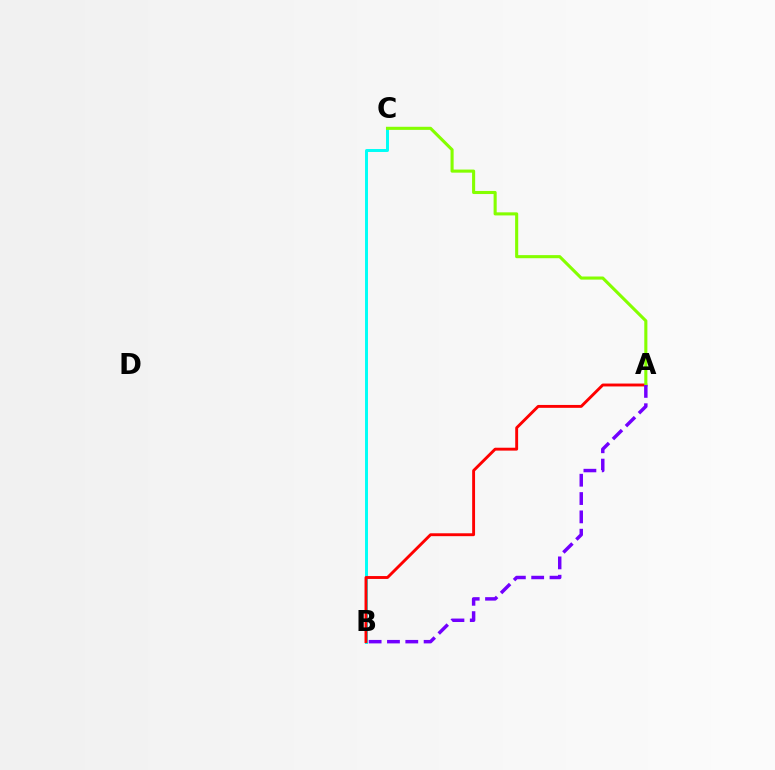{('B', 'C'): [{'color': '#00fff6', 'line_style': 'solid', 'thickness': 2.13}], ('A', 'B'): [{'color': '#ff0000', 'line_style': 'solid', 'thickness': 2.08}, {'color': '#7200ff', 'line_style': 'dashed', 'thickness': 2.49}], ('A', 'C'): [{'color': '#84ff00', 'line_style': 'solid', 'thickness': 2.22}]}